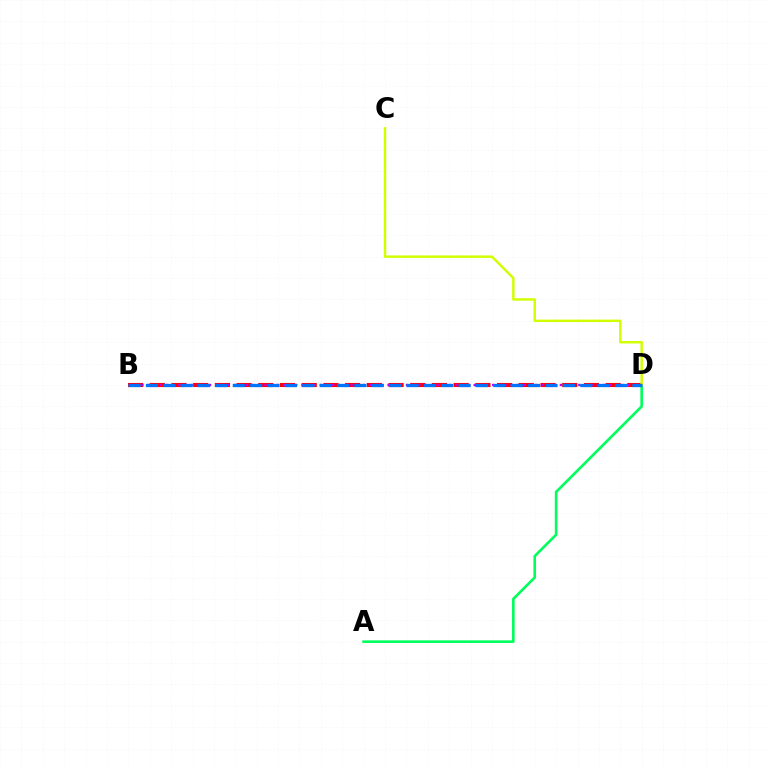{('B', 'D'): [{'color': '#ff0000', 'line_style': 'dashed', 'thickness': 2.95}, {'color': '#b900ff', 'line_style': 'dotted', 'thickness': 1.67}, {'color': '#0074ff', 'line_style': 'dashed', 'thickness': 2.36}], ('A', 'D'): [{'color': '#00ff5c', 'line_style': 'solid', 'thickness': 1.89}], ('C', 'D'): [{'color': '#d1ff00', 'line_style': 'solid', 'thickness': 1.78}]}